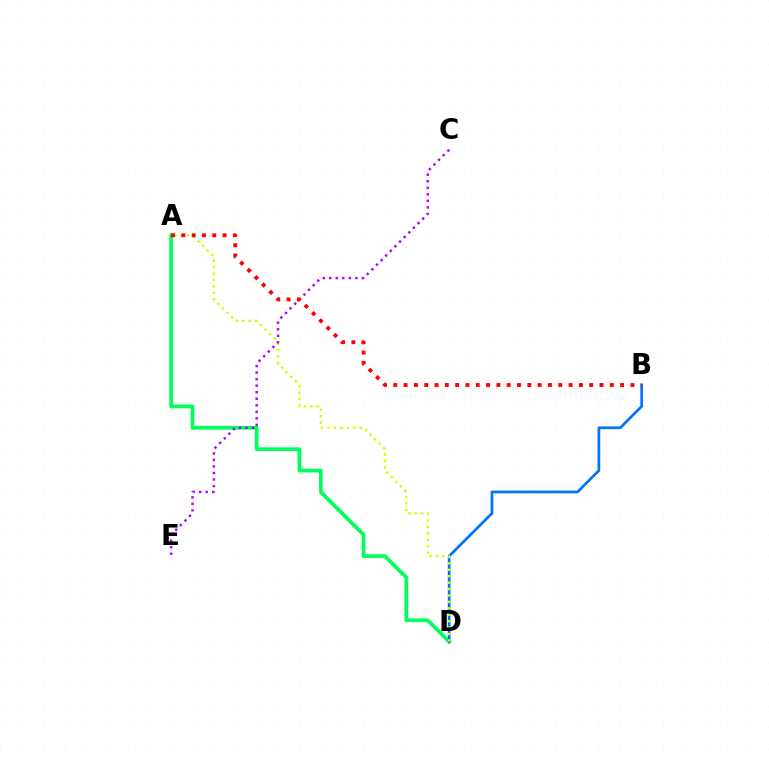{('A', 'D'): [{'color': '#00ff5c', 'line_style': 'solid', 'thickness': 2.67}, {'color': '#d1ff00', 'line_style': 'dotted', 'thickness': 1.75}], ('B', 'D'): [{'color': '#0074ff', 'line_style': 'solid', 'thickness': 1.95}], ('C', 'E'): [{'color': '#b900ff', 'line_style': 'dotted', 'thickness': 1.77}], ('A', 'B'): [{'color': '#ff0000', 'line_style': 'dotted', 'thickness': 2.8}]}